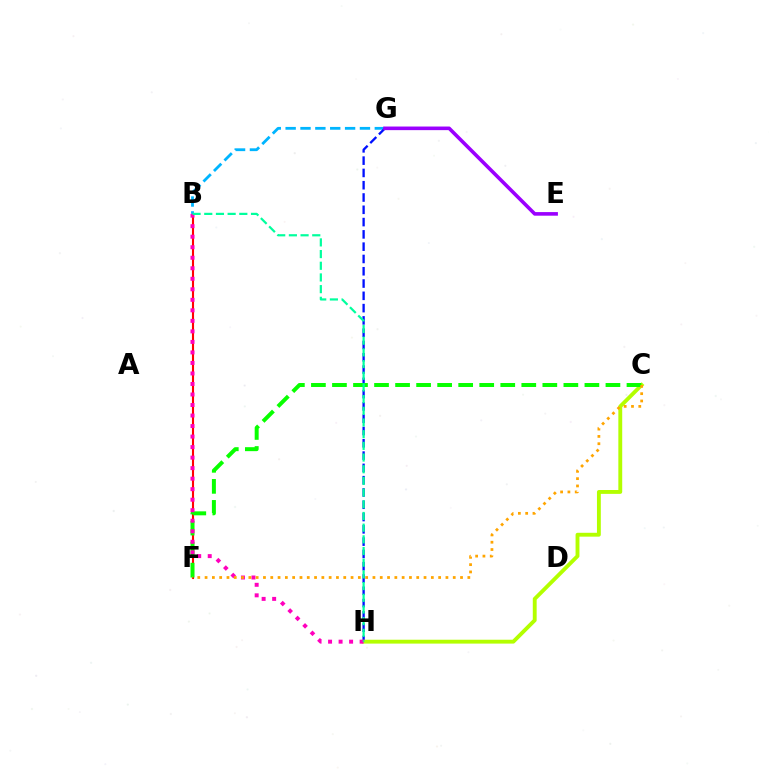{('B', 'F'): [{'color': '#ff0000', 'line_style': 'solid', 'thickness': 1.52}], ('B', 'G'): [{'color': '#00b5ff', 'line_style': 'dashed', 'thickness': 2.02}], ('G', 'H'): [{'color': '#0010ff', 'line_style': 'dashed', 'thickness': 1.67}], ('C', 'H'): [{'color': '#b3ff00', 'line_style': 'solid', 'thickness': 2.78}], ('C', 'F'): [{'color': '#08ff00', 'line_style': 'dashed', 'thickness': 2.86}, {'color': '#ffa500', 'line_style': 'dotted', 'thickness': 1.98}], ('B', 'H'): [{'color': '#ff00bd', 'line_style': 'dotted', 'thickness': 2.86}, {'color': '#00ff9d', 'line_style': 'dashed', 'thickness': 1.59}], ('E', 'G'): [{'color': '#9b00ff', 'line_style': 'solid', 'thickness': 2.59}]}